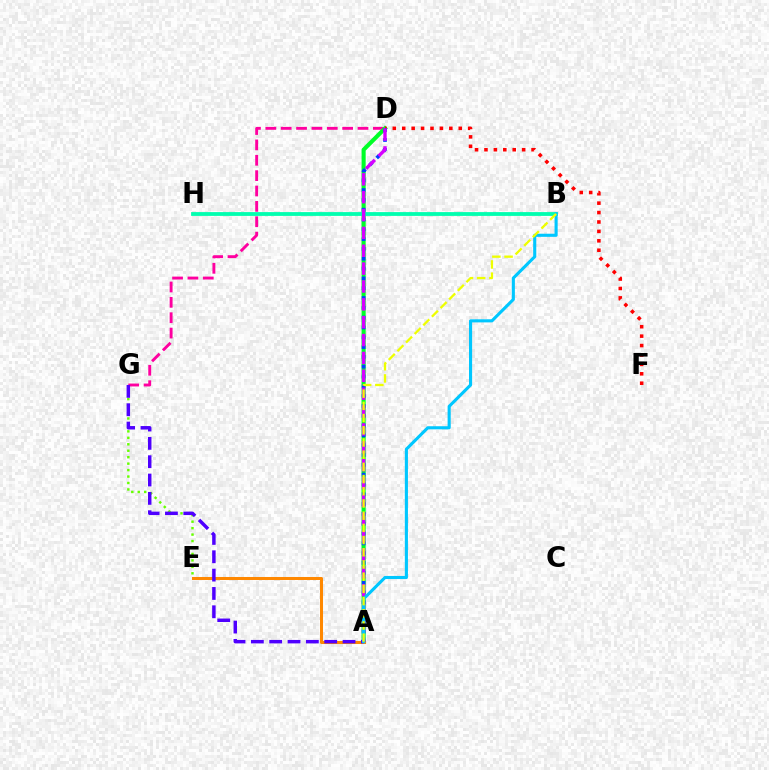{('D', 'G'): [{'color': '#ff00a0', 'line_style': 'dashed', 'thickness': 2.09}], ('A', 'D'): [{'color': '#00ff27', 'line_style': 'solid', 'thickness': 2.95}, {'color': '#003fff', 'line_style': 'dotted', 'thickness': 2.67}, {'color': '#d600ff', 'line_style': 'dashed', 'thickness': 2.43}], ('E', 'G'): [{'color': '#66ff00', 'line_style': 'dotted', 'thickness': 1.75}], ('A', 'E'): [{'color': '#ff8800', 'line_style': 'solid', 'thickness': 2.18}], ('D', 'F'): [{'color': '#ff0000', 'line_style': 'dotted', 'thickness': 2.56}], ('A', 'G'): [{'color': '#4f00ff', 'line_style': 'dashed', 'thickness': 2.49}], ('B', 'H'): [{'color': '#00ffaf', 'line_style': 'solid', 'thickness': 2.73}], ('A', 'B'): [{'color': '#00c7ff', 'line_style': 'solid', 'thickness': 2.24}, {'color': '#eeff00', 'line_style': 'dashed', 'thickness': 1.66}]}